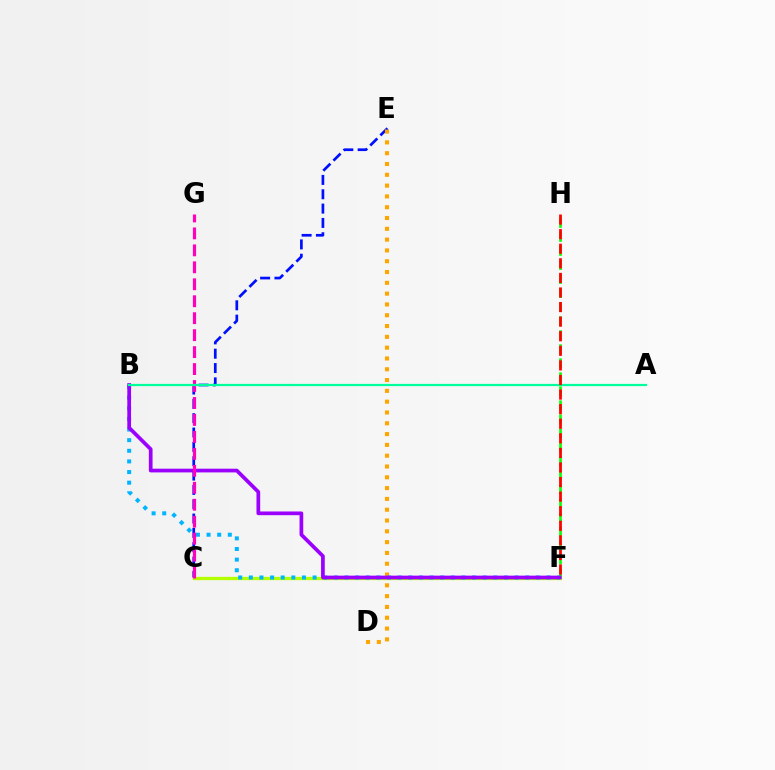{('C', 'E'): [{'color': '#0010ff', 'line_style': 'dashed', 'thickness': 1.95}], ('C', 'F'): [{'color': '#b3ff00', 'line_style': 'solid', 'thickness': 2.37}], ('D', 'E'): [{'color': '#ffa500', 'line_style': 'dotted', 'thickness': 2.94}], ('F', 'H'): [{'color': '#08ff00', 'line_style': 'dashed', 'thickness': 1.91}, {'color': '#ff0000', 'line_style': 'dashed', 'thickness': 1.98}], ('B', 'F'): [{'color': '#00b5ff', 'line_style': 'dotted', 'thickness': 2.89}, {'color': '#9b00ff', 'line_style': 'solid', 'thickness': 2.67}], ('C', 'G'): [{'color': '#ff00bd', 'line_style': 'dashed', 'thickness': 2.3}], ('A', 'B'): [{'color': '#00ff9d', 'line_style': 'solid', 'thickness': 1.61}]}